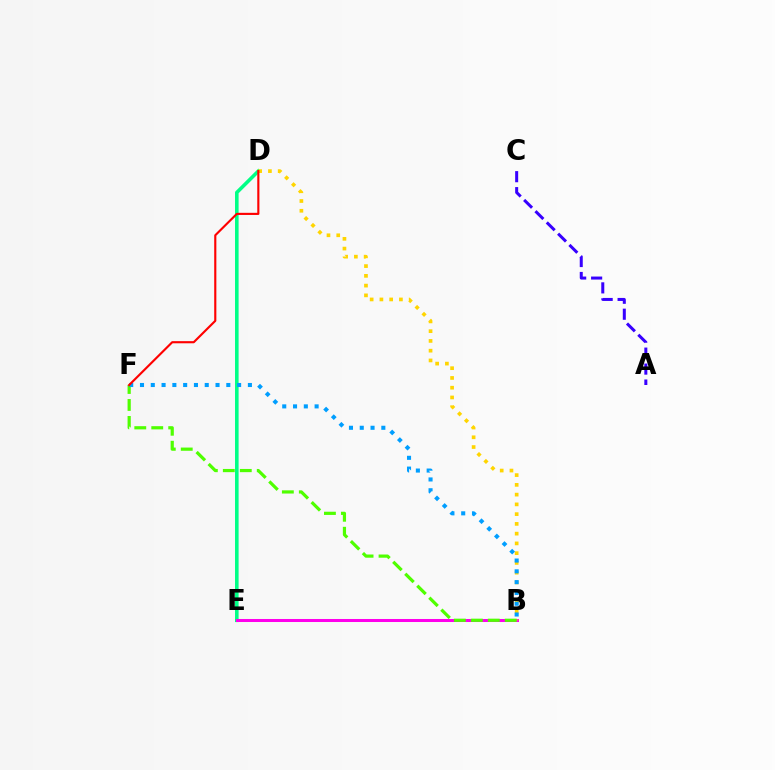{('D', 'E'): [{'color': '#00ff86', 'line_style': 'solid', 'thickness': 2.58}], ('B', 'E'): [{'color': '#ff00ed', 'line_style': 'solid', 'thickness': 2.17}], ('A', 'C'): [{'color': '#3700ff', 'line_style': 'dashed', 'thickness': 2.17}], ('B', 'D'): [{'color': '#ffd500', 'line_style': 'dotted', 'thickness': 2.65}], ('B', 'F'): [{'color': '#4fff00', 'line_style': 'dashed', 'thickness': 2.3}, {'color': '#009eff', 'line_style': 'dotted', 'thickness': 2.93}], ('D', 'F'): [{'color': '#ff0000', 'line_style': 'solid', 'thickness': 1.54}]}